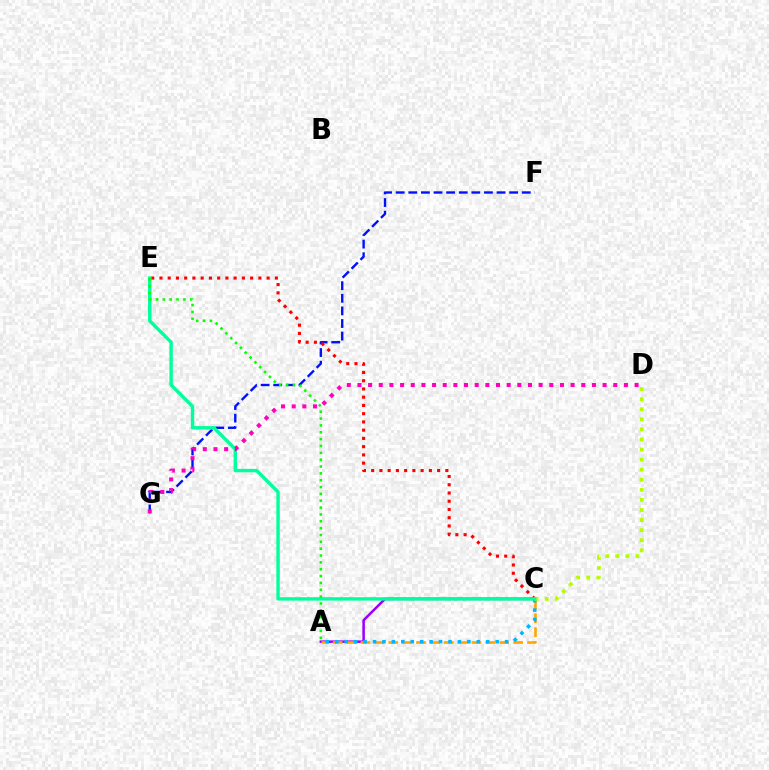{('F', 'G'): [{'color': '#0010ff', 'line_style': 'dashed', 'thickness': 1.71}], ('A', 'C'): [{'color': '#9b00ff', 'line_style': 'solid', 'thickness': 1.82}, {'color': '#ffa500', 'line_style': 'dashed', 'thickness': 1.89}, {'color': '#00b5ff', 'line_style': 'dotted', 'thickness': 2.56}], ('C', 'E'): [{'color': '#ff0000', 'line_style': 'dotted', 'thickness': 2.24}, {'color': '#00ff9d', 'line_style': 'solid', 'thickness': 2.44}], ('C', 'D'): [{'color': '#b3ff00', 'line_style': 'dotted', 'thickness': 2.74}], ('A', 'E'): [{'color': '#08ff00', 'line_style': 'dotted', 'thickness': 1.86}], ('D', 'G'): [{'color': '#ff00bd', 'line_style': 'dotted', 'thickness': 2.9}]}